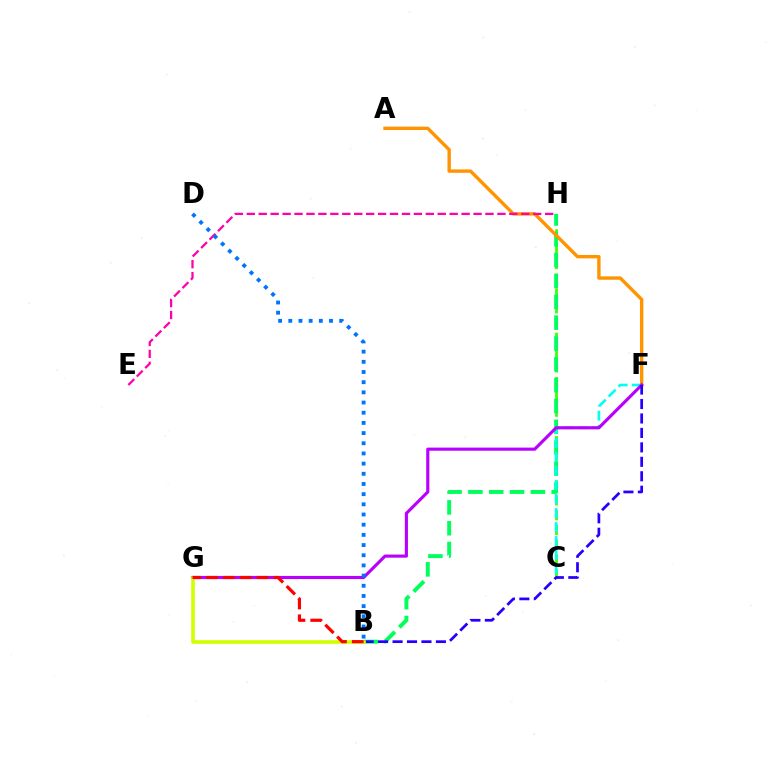{('C', 'H'): [{'color': '#3dff00', 'line_style': 'dashed', 'thickness': 2.01}], ('B', 'H'): [{'color': '#00ff5c', 'line_style': 'dashed', 'thickness': 2.83}], ('A', 'F'): [{'color': '#ff9400', 'line_style': 'solid', 'thickness': 2.44}], ('C', 'F'): [{'color': '#00fff6', 'line_style': 'dashed', 'thickness': 1.9}], ('F', 'G'): [{'color': '#b900ff', 'line_style': 'solid', 'thickness': 2.25}], ('B', 'F'): [{'color': '#2500ff', 'line_style': 'dashed', 'thickness': 1.96}], ('E', 'H'): [{'color': '#ff00ac', 'line_style': 'dashed', 'thickness': 1.62}], ('B', 'G'): [{'color': '#d1ff00', 'line_style': 'solid', 'thickness': 2.63}, {'color': '#ff0000', 'line_style': 'dashed', 'thickness': 2.28}], ('B', 'D'): [{'color': '#0074ff', 'line_style': 'dotted', 'thickness': 2.77}]}